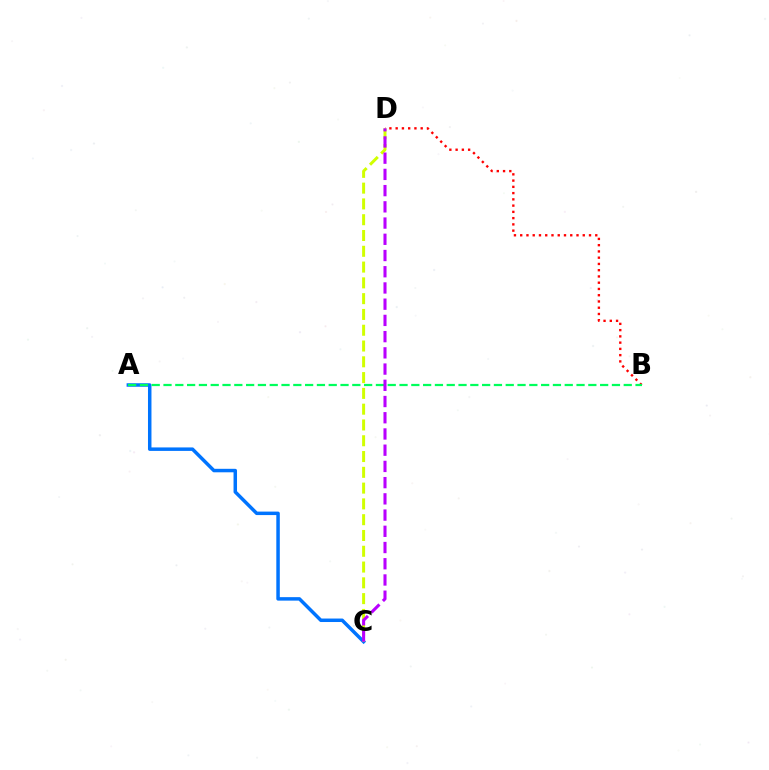{('B', 'D'): [{'color': '#ff0000', 'line_style': 'dotted', 'thickness': 1.7}], ('A', 'C'): [{'color': '#0074ff', 'line_style': 'solid', 'thickness': 2.51}], ('C', 'D'): [{'color': '#d1ff00', 'line_style': 'dashed', 'thickness': 2.14}, {'color': '#b900ff', 'line_style': 'dashed', 'thickness': 2.2}], ('A', 'B'): [{'color': '#00ff5c', 'line_style': 'dashed', 'thickness': 1.6}]}